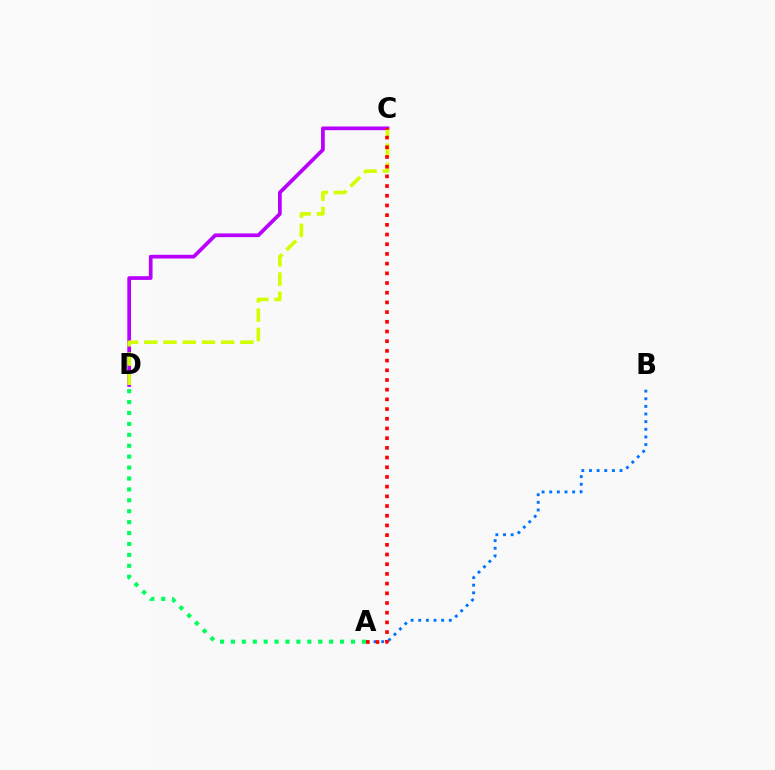{('A', 'B'): [{'color': '#0074ff', 'line_style': 'dotted', 'thickness': 2.08}], ('C', 'D'): [{'color': '#b900ff', 'line_style': 'solid', 'thickness': 2.68}, {'color': '#d1ff00', 'line_style': 'dashed', 'thickness': 2.61}], ('A', 'C'): [{'color': '#ff0000', 'line_style': 'dotted', 'thickness': 2.63}], ('A', 'D'): [{'color': '#00ff5c', 'line_style': 'dotted', 'thickness': 2.97}]}